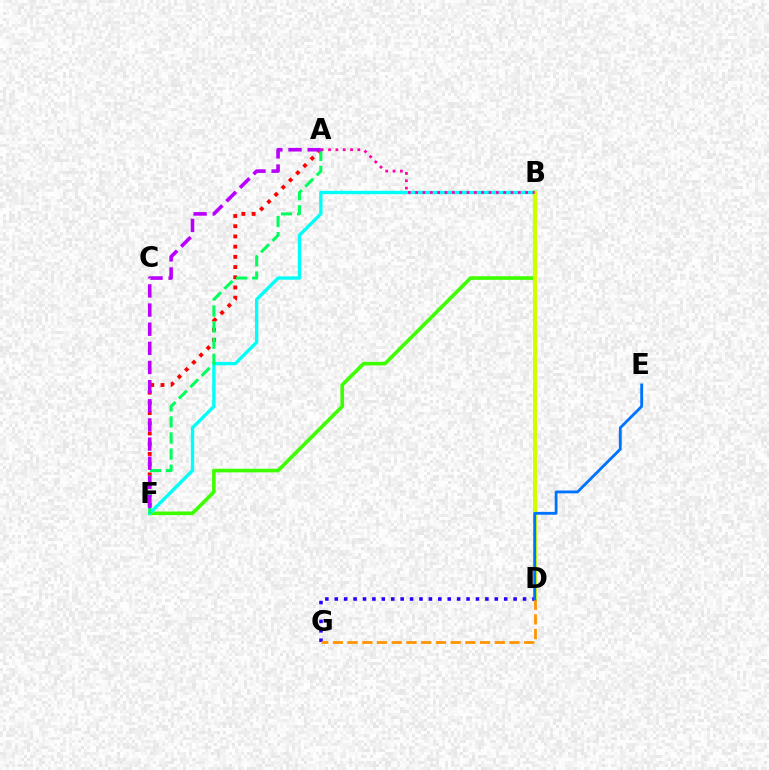{('B', 'F'): [{'color': '#3dff00', 'line_style': 'solid', 'thickness': 2.61}, {'color': '#00fff6', 'line_style': 'solid', 'thickness': 2.42}], ('A', 'F'): [{'color': '#ff0000', 'line_style': 'dotted', 'thickness': 2.77}, {'color': '#00ff5c', 'line_style': 'dashed', 'thickness': 2.18}, {'color': '#b900ff', 'line_style': 'dashed', 'thickness': 2.6}], ('B', 'D'): [{'color': '#d1ff00', 'line_style': 'solid', 'thickness': 2.96}], ('A', 'B'): [{'color': '#ff00ac', 'line_style': 'dotted', 'thickness': 1.99}], ('D', 'G'): [{'color': '#2500ff', 'line_style': 'dotted', 'thickness': 2.56}, {'color': '#ff9400', 'line_style': 'dashed', 'thickness': 2.0}], ('D', 'E'): [{'color': '#0074ff', 'line_style': 'solid', 'thickness': 2.03}]}